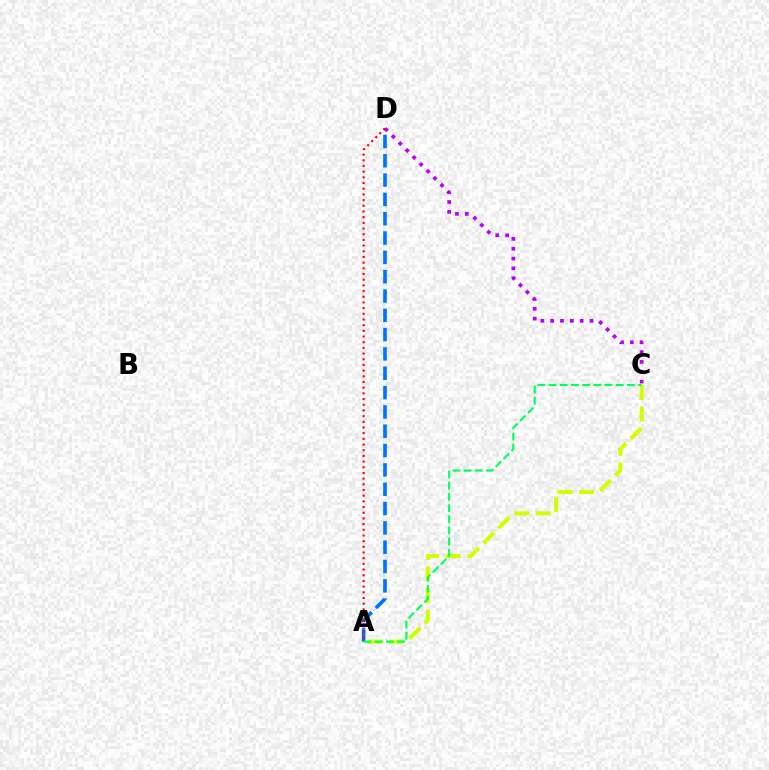{('A', 'D'): [{'color': '#0074ff', 'line_style': 'dashed', 'thickness': 2.62}, {'color': '#ff0000', 'line_style': 'dotted', 'thickness': 1.54}], ('A', 'C'): [{'color': '#d1ff00', 'line_style': 'dashed', 'thickness': 2.93}, {'color': '#00ff5c', 'line_style': 'dashed', 'thickness': 1.52}], ('C', 'D'): [{'color': '#b900ff', 'line_style': 'dotted', 'thickness': 2.67}]}